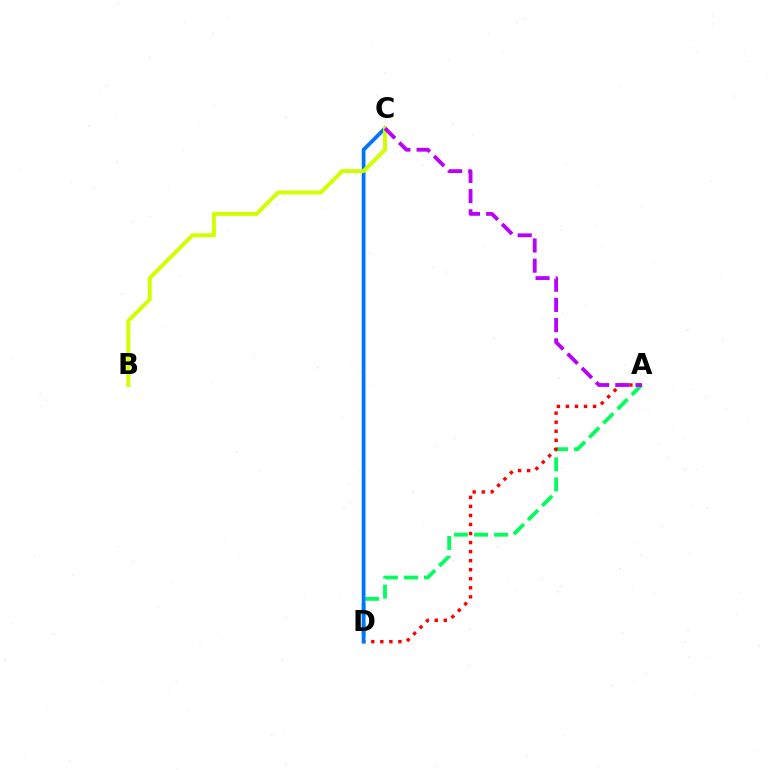{('A', 'D'): [{'color': '#00ff5c', 'line_style': 'dashed', 'thickness': 2.73}, {'color': '#ff0000', 'line_style': 'dotted', 'thickness': 2.46}], ('C', 'D'): [{'color': '#0074ff', 'line_style': 'solid', 'thickness': 2.71}], ('B', 'C'): [{'color': '#d1ff00', 'line_style': 'solid', 'thickness': 2.86}], ('A', 'C'): [{'color': '#b900ff', 'line_style': 'dashed', 'thickness': 2.74}]}